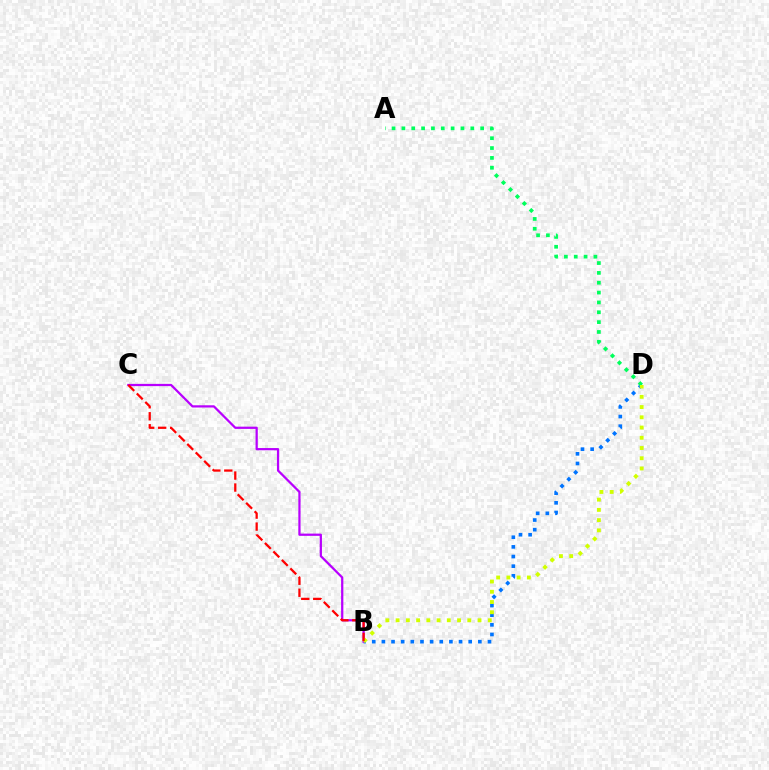{('B', 'D'): [{'color': '#0074ff', 'line_style': 'dotted', 'thickness': 2.62}, {'color': '#d1ff00', 'line_style': 'dotted', 'thickness': 2.78}], ('A', 'D'): [{'color': '#00ff5c', 'line_style': 'dotted', 'thickness': 2.67}], ('B', 'C'): [{'color': '#b900ff', 'line_style': 'solid', 'thickness': 1.61}, {'color': '#ff0000', 'line_style': 'dashed', 'thickness': 1.63}]}